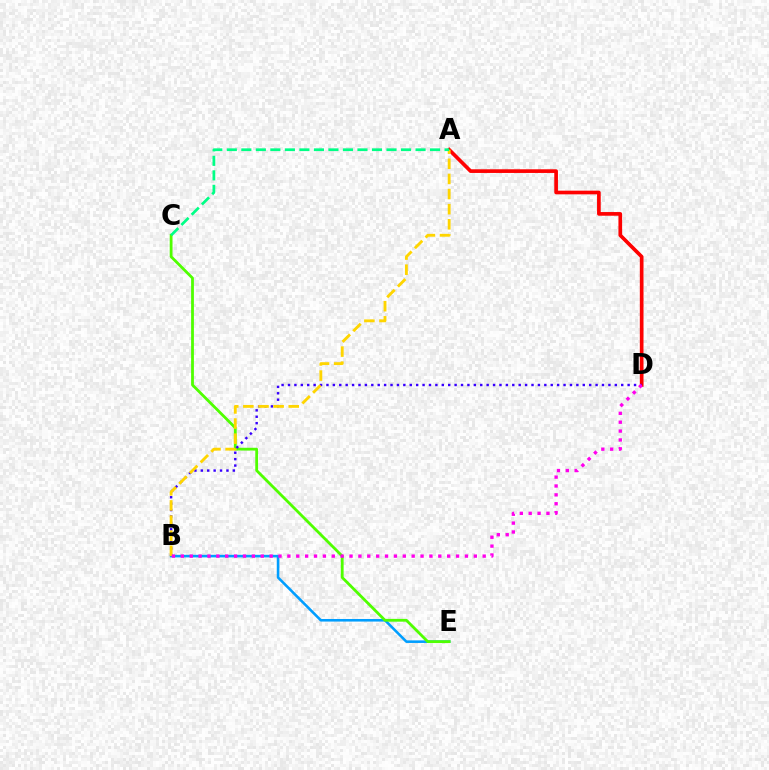{('B', 'E'): [{'color': '#009eff', 'line_style': 'solid', 'thickness': 1.86}], ('A', 'D'): [{'color': '#ff0000', 'line_style': 'solid', 'thickness': 2.65}], ('C', 'E'): [{'color': '#4fff00', 'line_style': 'solid', 'thickness': 2.01}], ('B', 'D'): [{'color': '#3700ff', 'line_style': 'dotted', 'thickness': 1.74}, {'color': '#ff00ed', 'line_style': 'dotted', 'thickness': 2.41}], ('A', 'B'): [{'color': '#ffd500', 'line_style': 'dashed', 'thickness': 2.05}], ('A', 'C'): [{'color': '#00ff86', 'line_style': 'dashed', 'thickness': 1.97}]}